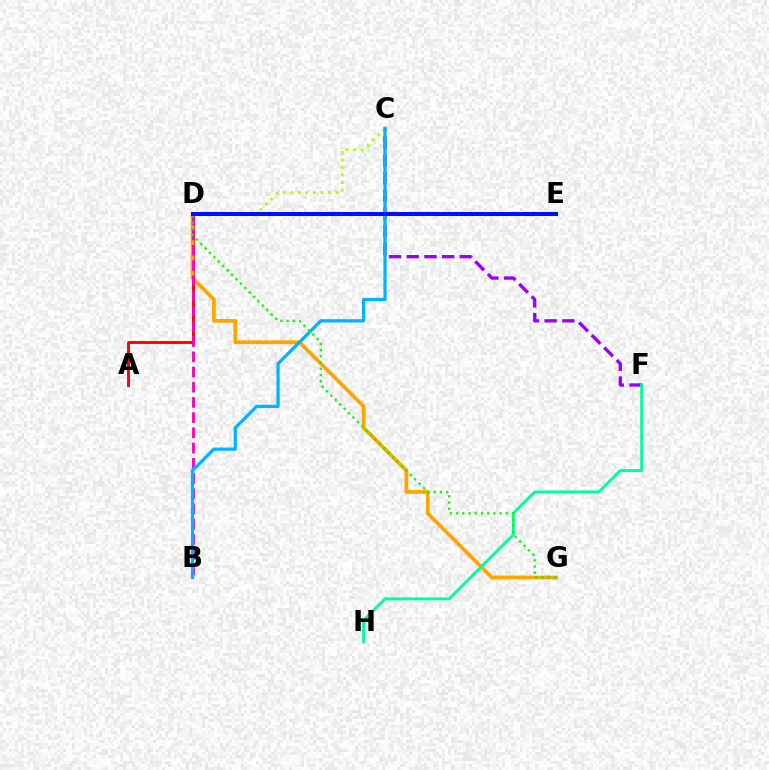{('C', 'F'): [{'color': '#9b00ff', 'line_style': 'dashed', 'thickness': 2.41}], ('A', 'D'): [{'color': '#ff0000', 'line_style': 'solid', 'thickness': 2.08}], ('D', 'G'): [{'color': '#ffa500', 'line_style': 'solid', 'thickness': 2.69}, {'color': '#08ff00', 'line_style': 'dotted', 'thickness': 1.69}], ('C', 'D'): [{'color': '#b3ff00', 'line_style': 'dotted', 'thickness': 2.05}], ('B', 'D'): [{'color': '#ff00bd', 'line_style': 'dashed', 'thickness': 2.07}], ('F', 'H'): [{'color': '#00ff9d', 'line_style': 'solid', 'thickness': 2.11}], ('B', 'C'): [{'color': '#00b5ff', 'line_style': 'solid', 'thickness': 2.35}], ('D', 'E'): [{'color': '#0010ff', 'line_style': 'solid', 'thickness': 2.88}]}